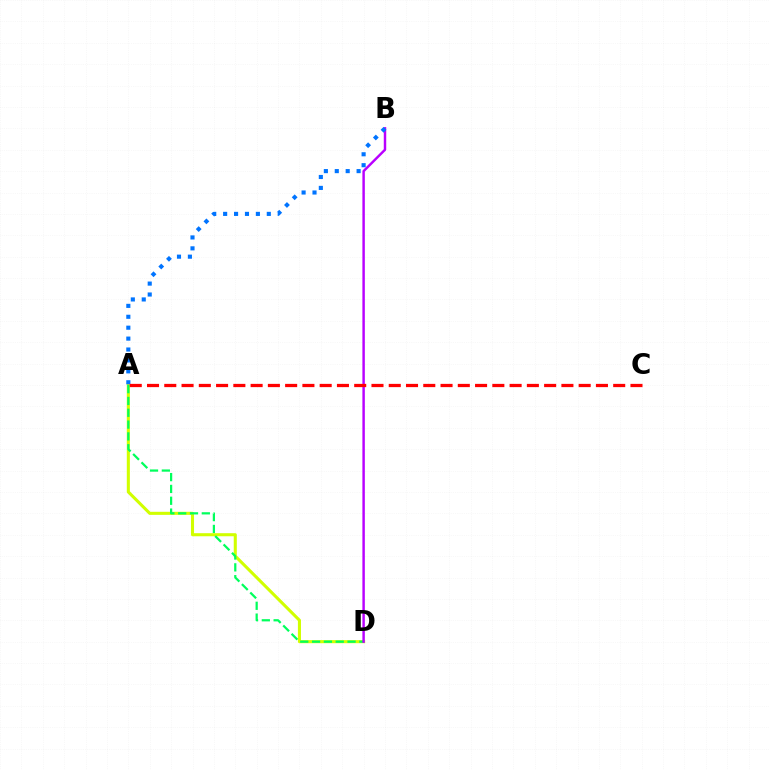{('A', 'D'): [{'color': '#d1ff00', 'line_style': 'solid', 'thickness': 2.21}, {'color': '#00ff5c', 'line_style': 'dashed', 'thickness': 1.61}], ('B', 'D'): [{'color': '#b900ff', 'line_style': 'solid', 'thickness': 1.76}], ('A', 'B'): [{'color': '#0074ff', 'line_style': 'dotted', 'thickness': 2.97}], ('A', 'C'): [{'color': '#ff0000', 'line_style': 'dashed', 'thickness': 2.35}]}